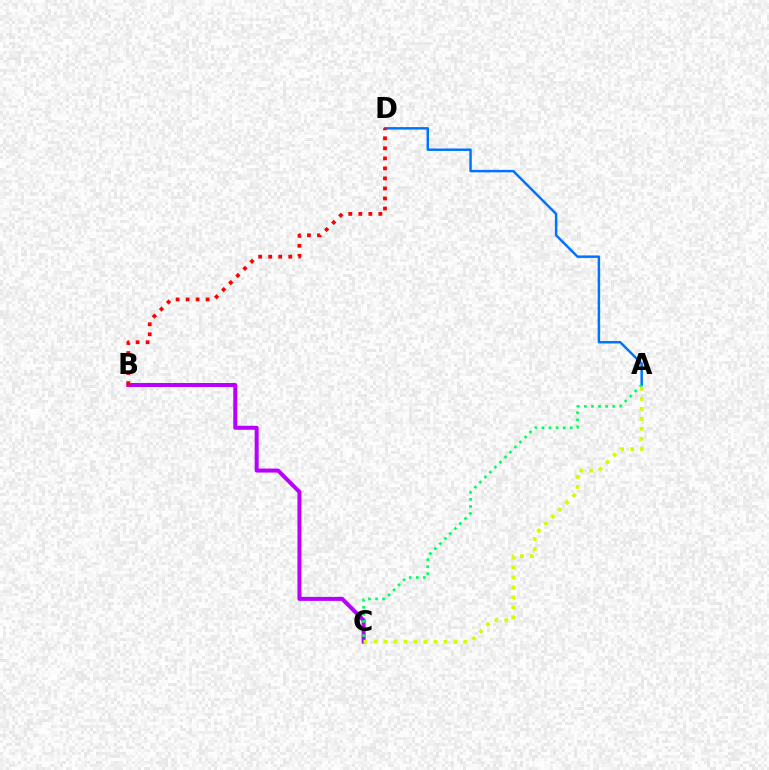{('A', 'D'): [{'color': '#0074ff', 'line_style': 'solid', 'thickness': 1.78}], ('B', 'C'): [{'color': '#b900ff', 'line_style': 'solid', 'thickness': 2.88}], ('B', 'D'): [{'color': '#ff0000', 'line_style': 'dotted', 'thickness': 2.73}], ('A', 'C'): [{'color': '#00ff5c', 'line_style': 'dotted', 'thickness': 1.93}, {'color': '#d1ff00', 'line_style': 'dotted', 'thickness': 2.71}]}